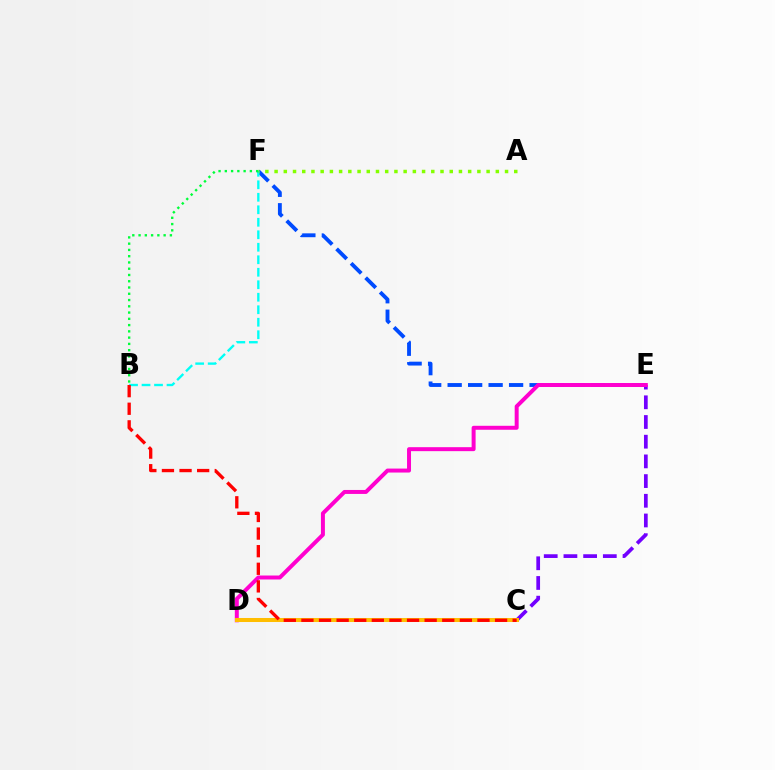{('E', 'F'): [{'color': '#004bff', 'line_style': 'dashed', 'thickness': 2.78}], ('C', 'E'): [{'color': '#7200ff', 'line_style': 'dashed', 'thickness': 2.68}], ('D', 'E'): [{'color': '#ff00cf', 'line_style': 'solid', 'thickness': 2.86}], ('C', 'D'): [{'color': '#ffbd00', 'line_style': 'solid', 'thickness': 2.9}], ('B', 'F'): [{'color': '#00fff6', 'line_style': 'dashed', 'thickness': 1.7}, {'color': '#00ff39', 'line_style': 'dotted', 'thickness': 1.7}], ('A', 'F'): [{'color': '#84ff00', 'line_style': 'dotted', 'thickness': 2.5}], ('B', 'C'): [{'color': '#ff0000', 'line_style': 'dashed', 'thickness': 2.39}]}